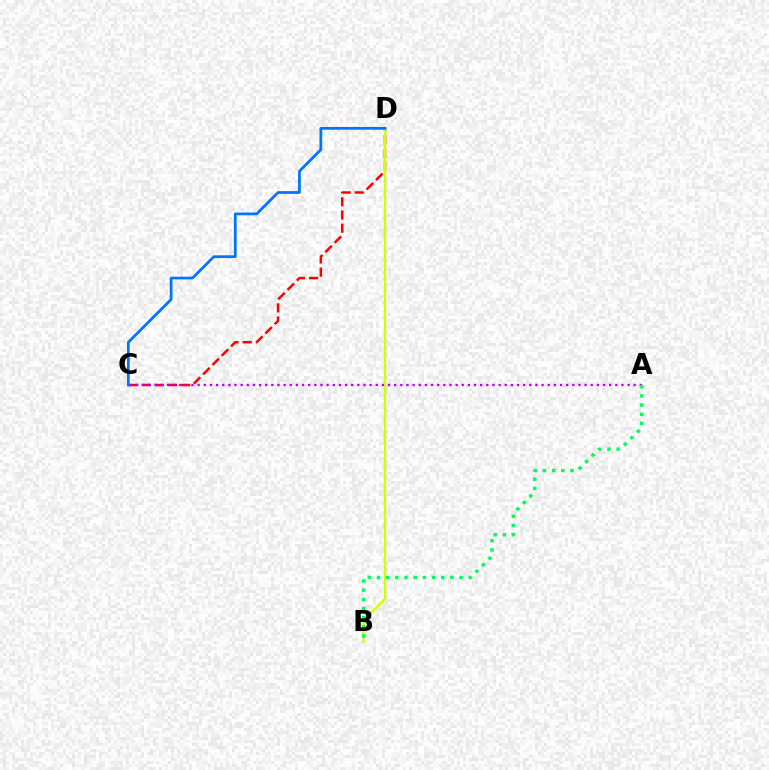{('C', 'D'): [{'color': '#ff0000', 'line_style': 'dashed', 'thickness': 1.79}, {'color': '#0074ff', 'line_style': 'solid', 'thickness': 1.97}], ('B', 'D'): [{'color': '#d1ff00', 'line_style': 'solid', 'thickness': 1.7}], ('A', 'C'): [{'color': '#b900ff', 'line_style': 'dotted', 'thickness': 1.67}], ('A', 'B'): [{'color': '#00ff5c', 'line_style': 'dotted', 'thickness': 2.49}]}